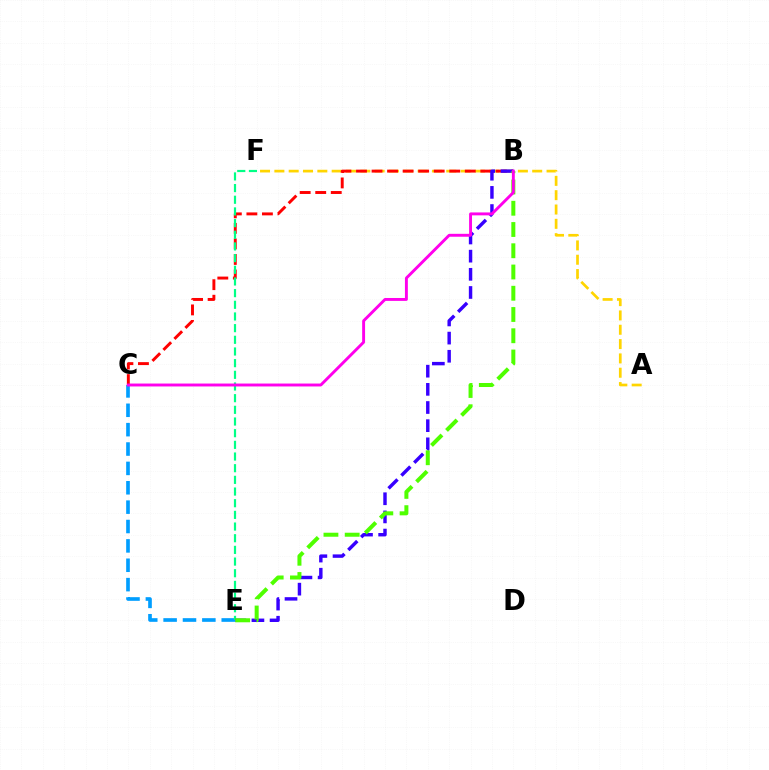{('A', 'F'): [{'color': '#ffd500', 'line_style': 'dashed', 'thickness': 1.95}], ('B', 'C'): [{'color': '#ff0000', 'line_style': 'dashed', 'thickness': 2.11}, {'color': '#ff00ed', 'line_style': 'solid', 'thickness': 2.1}], ('C', 'E'): [{'color': '#009eff', 'line_style': 'dashed', 'thickness': 2.63}], ('E', 'F'): [{'color': '#00ff86', 'line_style': 'dashed', 'thickness': 1.59}], ('B', 'E'): [{'color': '#3700ff', 'line_style': 'dashed', 'thickness': 2.47}, {'color': '#4fff00', 'line_style': 'dashed', 'thickness': 2.89}]}